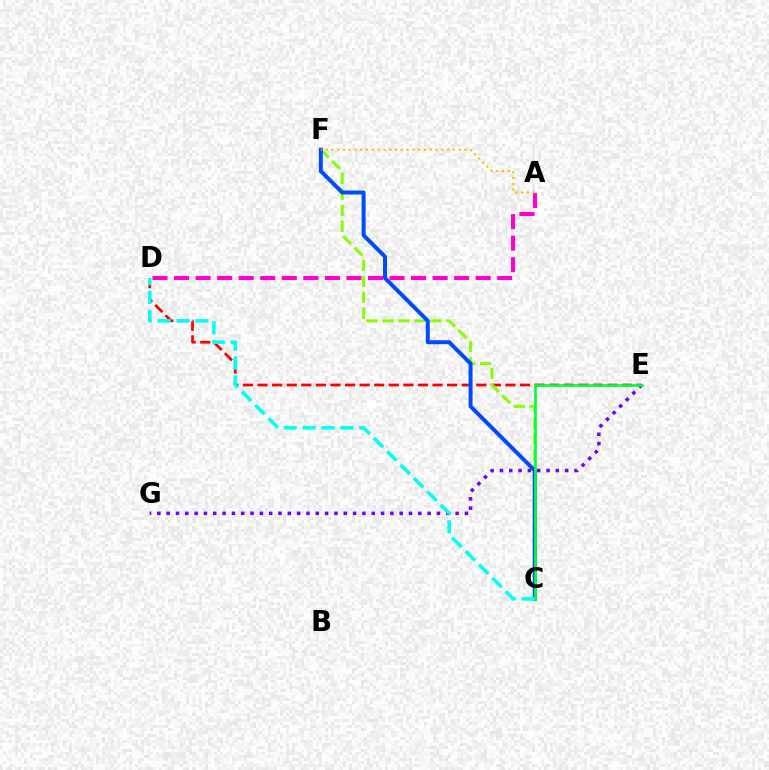{('D', 'E'): [{'color': '#ff0000', 'line_style': 'dashed', 'thickness': 1.98}], ('E', 'G'): [{'color': '#7200ff', 'line_style': 'dotted', 'thickness': 2.53}], ('C', 'F'): [{'color': '#84ff00', 'line_style': 'dashed', 'thickness': 2.17}, {'color': '#004bff', 'line_style': 'solid', 'thickness': 2.86}], ('A', 'D'): [{'color': '#ff00cf', 'line_style': 'dashed', 'thickness': 2.93}], ('A', 'F'): [{'color': '#ffbd00', 'line_style': 'dotted', 'thickness': 1.57}], ('C', 'E'): [{'color': '#00ff39', 'line_style': 'solid', 'thickness': 1.9}], ('C', 'D'): [{'color': '#00fff6', 'line_style': 'dashed', 'thickness': 2.57}]}